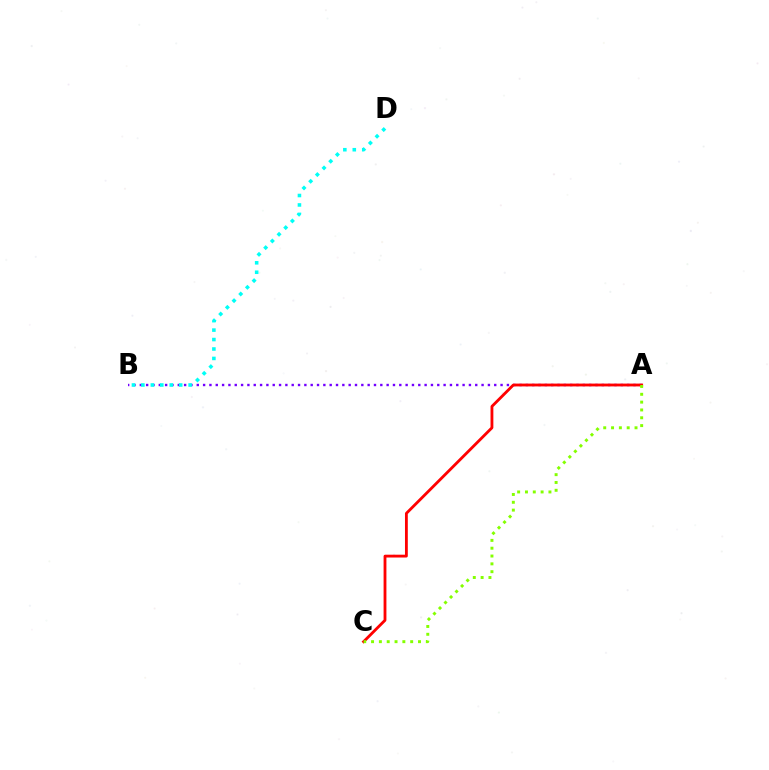{('A', 'B'): [{'color': '#7200ff', 'line_style': 'dotted', 'thickness': 1.72}], ('A', 'C'): [{'color': '#ff0000', 'line_style': 'solid', 'thickness': 2.03}, {'color': '#84ff00', 'line_style': 'dotted', 'thickness': 2.13}], ('B', 'D'): [{'color': '#00fff6', 'line_style': 'dotted', 'thickness': 2.57}]}